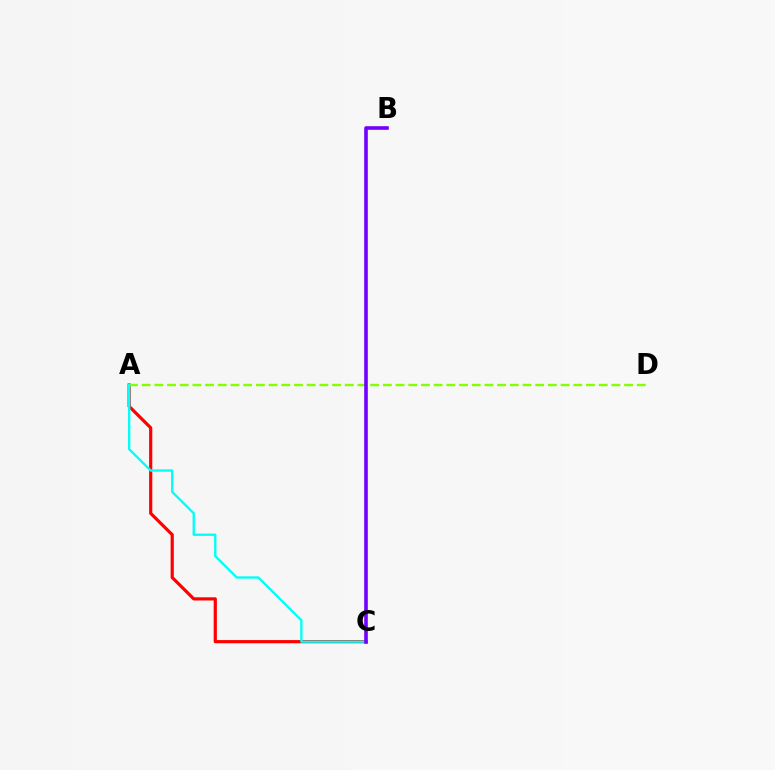{('A', 'C'): [{'color': '#ff0000', 'line_style': 'solid', 'thickness': 2.29}, {'color': '#00fff6', 'line_style': 'solid', 'thickness': 1.69}], ('A', 'D'): [{'color': '#84ff00', 'line_style': 'dashed', 'thickness': 1.72}], ('B', 'C'): [{'color': '#7200ff', 'line_style': 'solid', 'thickness': 2.59}]}